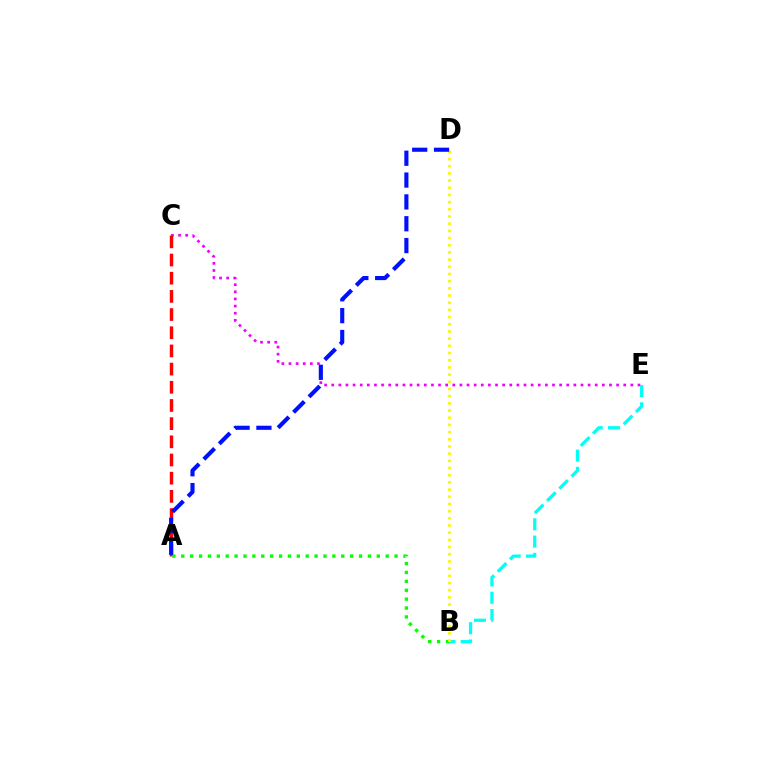{('C', 'E'): [{'color': '#ee00ff', 'line_style': 'dotted', 'thickness': 1.94}], ('A', 'C'): [{'color': '#ff0000', 'line_style': 'dashed', 'thickness': 2.47}], ('B', 'E'): [{'color': '#00fff6', 'line_style': 'dashed', 'thickness': 2.35}], ('A', 'B'): [{'color': '#08ff00', 'line_style': 'dotted', 'thickness': 2.41}], ('B', 'D'): [{'color': '#fcf500', 'line_style': 'dotted', 'thickness': 1.95}], ('A', 'D'): [{'color': '#0010ff', 'line_style': 'dashed', 'thickness': 2.97}]}